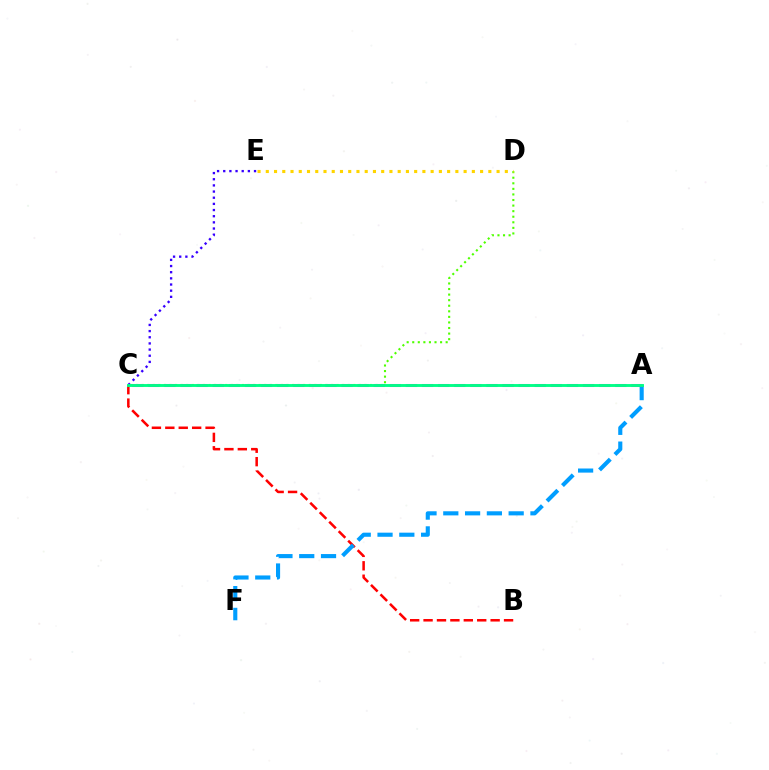{('C', 'D'): [{'color': '#4fff00', 'line_style': 'dotted', 'thickness': 1.51}], ('B', 'C'): [{'color': '#ff0000', 'line_style': 'dashed', 'thickness': 1.82}], ('C', 'E'): [{'color': '#3700ff', 'line_style': 'dotted', 'thickness': 1.67}], ('A', 'F'): [{'color': '#009eff', 'line_style': 'dashed', 'thickness': 2.96}], ('A', 'C'): [{'color': '#ff00ed', 'line_style': 'dashed', 'thickness': 2.19}, {'color': '#00ff86', 'line_style': 'solid', 'thickness': 2.08}], ('D', 'E'): [{'color': '#ffd500', 'line_style': 'dotted', 'thickness': 2.24}]}